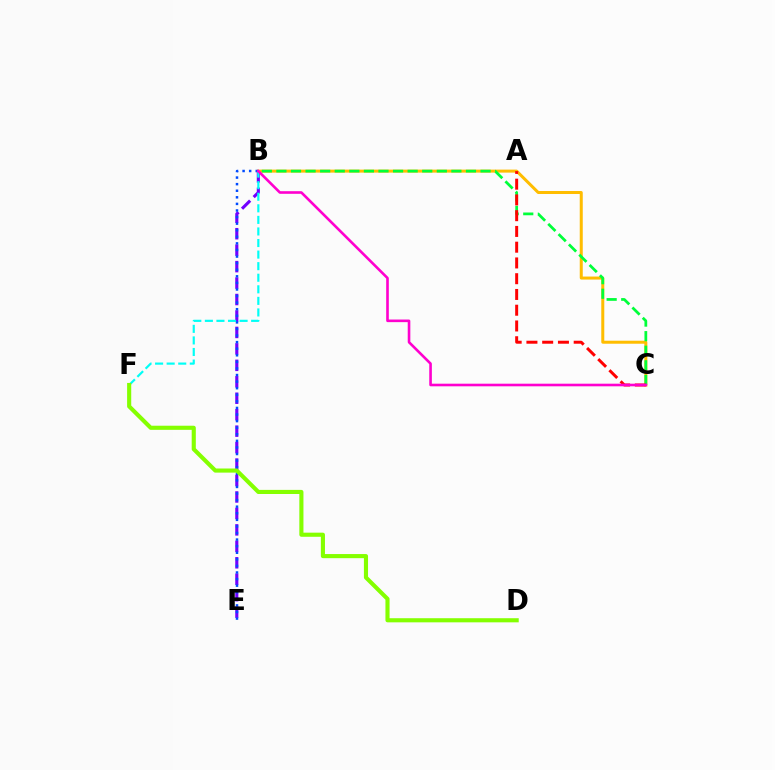{('B', 'C'): [{'color': '#ffbd00', 'line_style': 'solid', 'thickness': 2.16}, {'color': '#00ff39', 'line_style': 'dashed', 'thickness': 1.98}, {'color': '#ff00cf', 'line_style': 'solid', 'thickness': 1.88}], ('B', 'E'): [{'color': '#7200ff', 'line_style': 'dashed', 'thickness': 2.24}, {'color': '#004bff', 'line_style': 'dotted', 'thickness': 1.79}], ('B', 'F'): [{'color': '#00fff6', 'line_style': 'dashed', 'thickness': 1.57}], ('A', 'C'): [{'color': '#ff0000', 'line_style': 'dashed', 'thickness': 2.14}], ('D', 'F'): [{'color': '#84ff00', 'line_style': 'solid', 'thickness': 2.96}]}